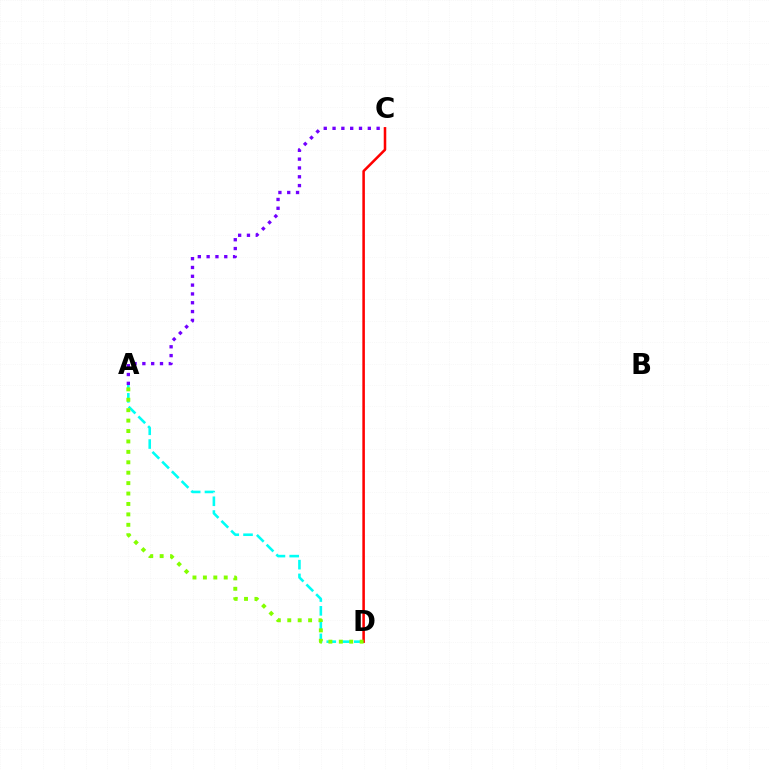{('A', 'D'): [{'color': '#00fff6', 'line_style': 'dashed', 'thickness': 1.87}, {'color': '#84ff00', 'line_style': 'dotted', 'thickness': 2.83}], ('A', 'C'): [{'color': '#7200ff', 'line_style': 'dotted', 'thickness': 2.4}], ('C', 'D'): [{'color': '#ff0000', 'line_style': 'solid', 'thickness': 1.83}]}